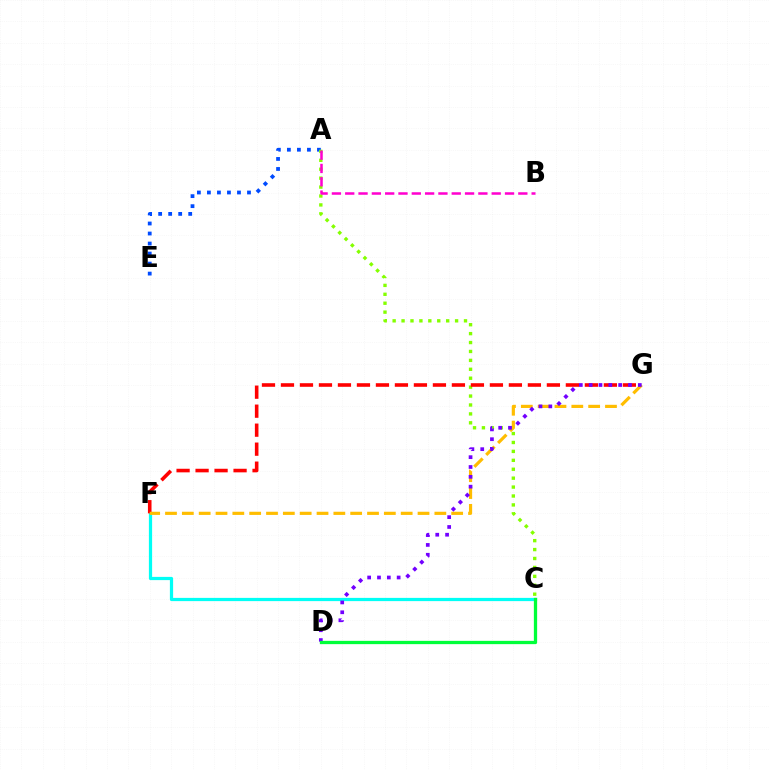{('A', 'E'): [{'color': '#004bff', 'line_style': 'dotted', 'thickness': 2.72}], ('A', 'C'): [{'color': '#84ff00', 'line_style': 'dotted', 'thickness': 2.42}], ('C', 'F'): [{'color': '#00fff6', 'line_style': 'solid', 'thickness': 2.32}], ('A', 'B'): [{'color': '#ff00cf', 'line_style': 'dashed', 'thickness': 1.81}], ('F', 'G'): [{'color': '#ff0000', 'line_style': 'dashed', 'thickness': 2.58}, {'color': '#ffbd00', 'line_style': 'dashed', 'thickness': 2.29}], ('D', 'G'): [{'color': '#7200ff', 'line_style': 'dotted', 'thickness': 2.67}], ('C', 'D'): [{'color': '#00ff39', 'line_style': 'solid', 'thickness': 2.36}]}